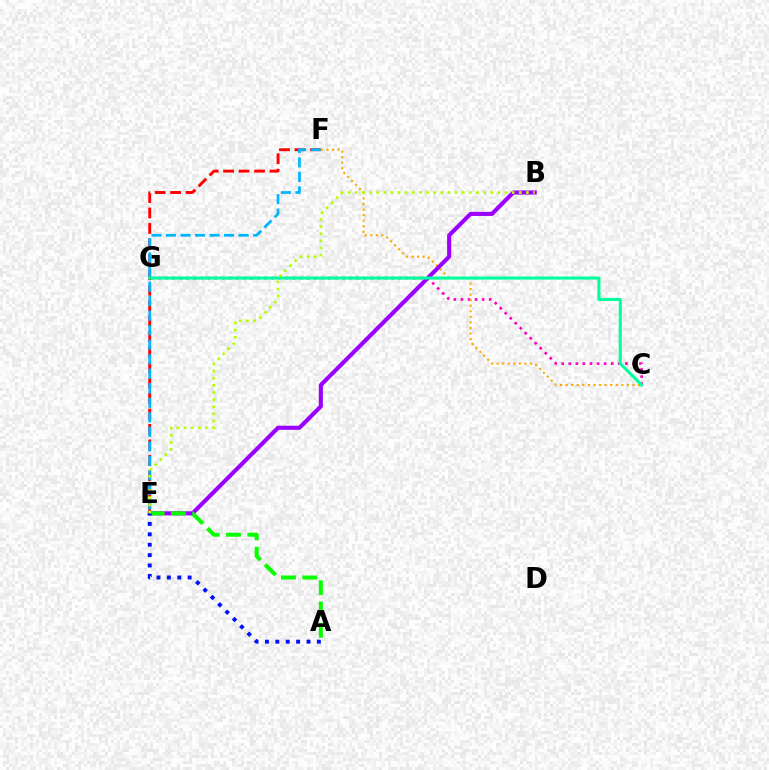{('E', 'F'): [{'color': '#ff0000', 'line_style': 'dashed', 'thickness': 2.1}, {'color': '#00b5ff', 'line_style': 'dashed', 'thickness': 1.97}], ('C', 'G'): [{'color': '#ff00bd', 'line_style': 'dotted', 'thickness': 1.92}, {'color': '#00ff9d', 'line_style': 'solid', 'thickness': 2.21}], ('C', 'F'): [{'color': '#ffa500', 'line_style': 'dotted', 'thickness': 1.51}], ('B', 'E'): [{'color': '#9b00ff', 'line_style': 'solid', 'thickness': 2.95}, {'color': '#b3ff00', 'line_style': 'dotted', 'thickness': 1.94}], ('A', 'E'): [{'color': '#08ff00', 'line_style': 'dashed', 'thickness': 2.89}, {'color': '#0010ff', 'line_style': 'dotted', 'thickness': 2.82}]}